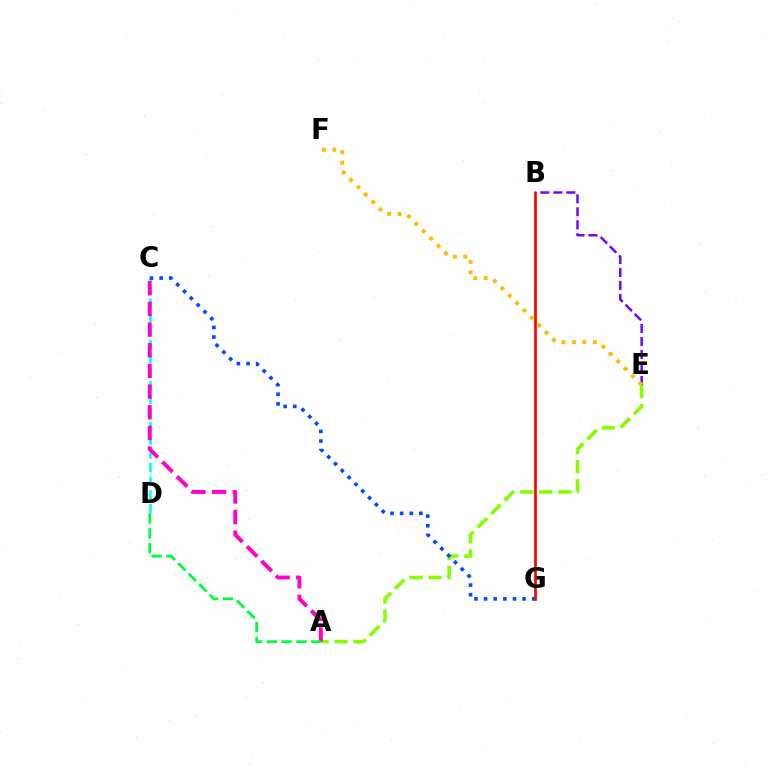{('B', 'E'): [{'color': '#7200ff', 'line_style': 'dashed', 'thickness': 1.76}], ('B', 'G'): [{'color': '#ff0000', 'line_style': 'solid', 'thickness': 1.93}], ('A', 'E'): [{'color': '#84ff00', 'line_style': 'dashed', 'thickness': 2.58}], ('C', 'D'): [{'color': '#00fff6', 'line_style': 'dashed', 'thickness': 1.86}], ('A', 'C'): [{'color': '#ff00cf', 'line_style': 'dashed', 'thickness': 2.81}], ('C', 'G'): [{'color': '#004bff', 'line_style': 'dotted', 'thickness': 2.62}], ('A', 'D'): [{'color': '#00ff39', 'line_style': 'dashed', 'thickness': 2.02}], ('E', 'F'): [{'color': '#ffbd00', 'line_style': 'dotted', 'thickness': 2.84}]}